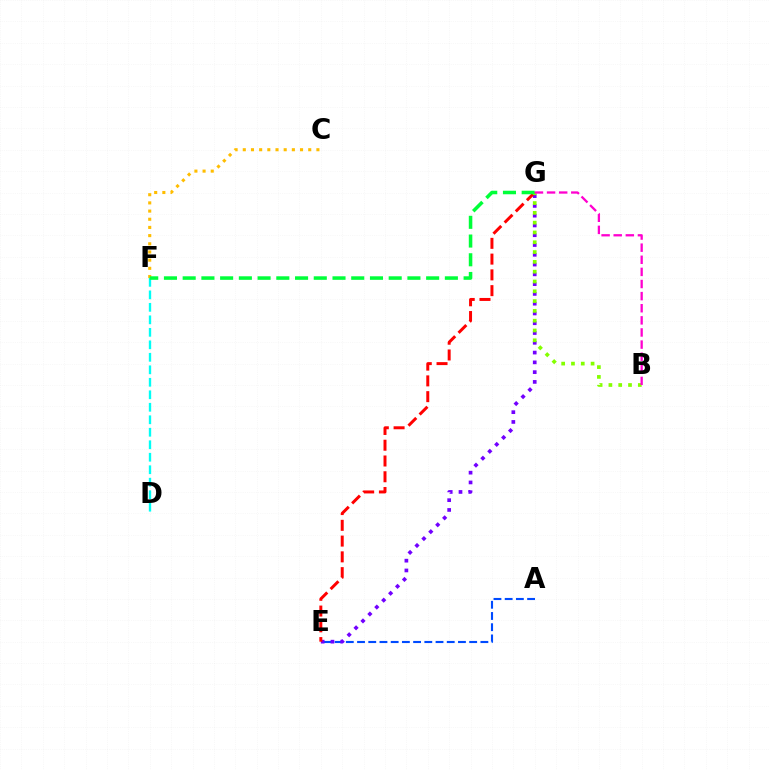{('A', 'E'): [{'color': '#004bff', 'line_style': 'dashed', 'thickness': 1.52}], ('E', 'G'): [{'color': '#7200ff', 'line_style': 'dotted', 'thickness': 2.66}, {'color': '#ff0000', 'line_style': 'dashed', 'thickness': 2.14}], ('C', 'F'): [{'color': '#ffbd00', 'line_style': 'dotted', 'thickness': 2.22}], ('B', 'G'): [{'color': '#84ff00', 'line_style': 'dotted', 'thickness': 2.66}, {'color': '#ff00cf', 'line_style': 'dashed', 'thickness': 1.65}], ('D', 'F'): [{'color': '#00fff6', 'line_style': 'dashed', 'thickness': 1.7}], ('F', 'G'): [{'color': '#00ff39', 'line_style': 'dashed', 'thickness': 2.54}]}